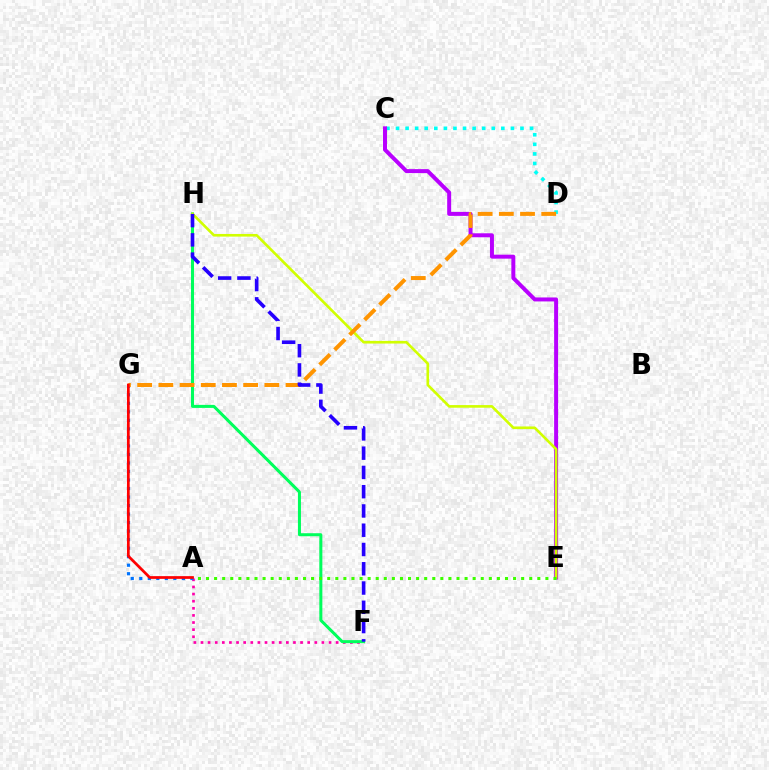{('C', 'D'): [{'color': '#00fff6', 'line_style': 'dotted', 'thickness': 2.6}], ('A', 'F'): [{'color': '#ff00ac', 'line_style': 'dotted', 'thickness': 1.93}], ('C', 'E'): [{'color': '#b900ff', 'line_style': 'solid', 'thickness': 2.86}], ('A', 'G'): [{'color': '#0074ff', 'line_style': 'dotted', 'thickness': 2.31}, {'color': '#ff0000', 'line_style': 'solid', 'thickness': 1.96}], ('F', 'H'): [{'color': '#00ff5c', 'line_style': 'solid', 'thickness': 2.18}, {'color': '#2500ff', 'line_style': 'dashed', 'thickness': 2.62}], ('E', 'H'): [{'color': '#d1ff00', 'line_style': 'solid', 'thickness': 1.9}], ('D', 'G'): [{'color': '#ff9400', 'line_style': 'dashed', 'thickness': 2.88}], ('A', 'E'): [{'color': '#3dff00', 'line_style': 'dotted', 'thickness': 2.2}]}